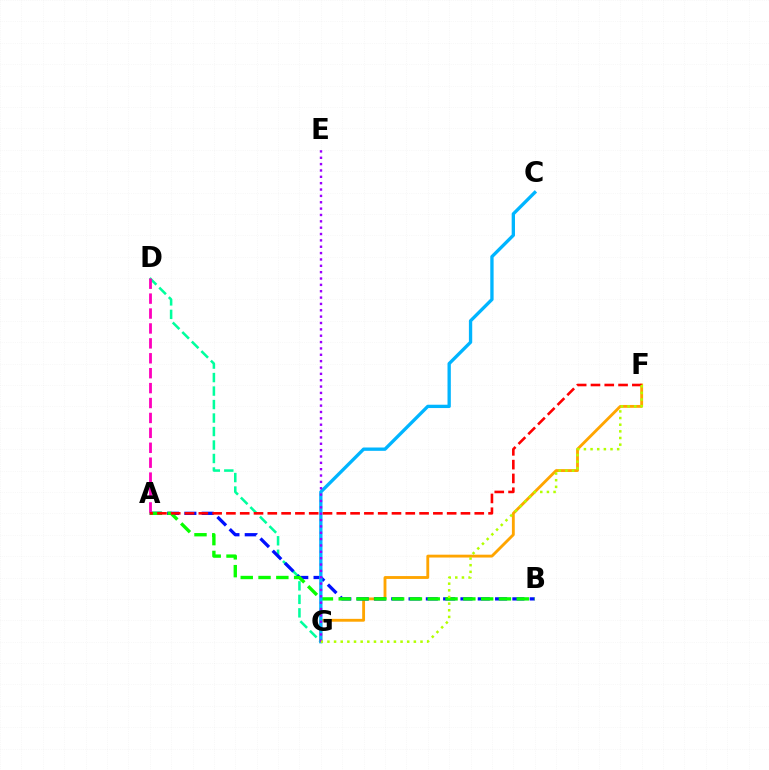{('D', 'G'): [{'color': '#00ff9d', 'line_style': 'dashed', 'thickness': 1.83}], ('F', 'G'): [{'color': '#ffa500', 'line_style': 'solid', 'thickness': 2.05}, {'color': '#b3ff00', 'line_style': 'dotted', 'thickness': 1.81}], ('A', 'B'): [{'color': '#0010ff', 'line_style': 'dashed', 'thickness': 2.35}, {'color': '#08ff00', 'line_style': 'dashed', 'thickness': 2.42}], ('C', 'G'): [{'color': '#00b5ff', 'line_style': 'solid', 'thickness': 2.39}], ('A', 'D'): [{'color': '#ff00bd', 'line_style': 'dashed', 'thickness': 2.03}], ('E', 'G'): [{'color': '#9b00ff', 'line_style': 'dotted', 'thickness': 1.73}], ('A', 'F'): [{'color': '#ff0000', 'line_style': 'dashed', 'thickness': 1.87}]}